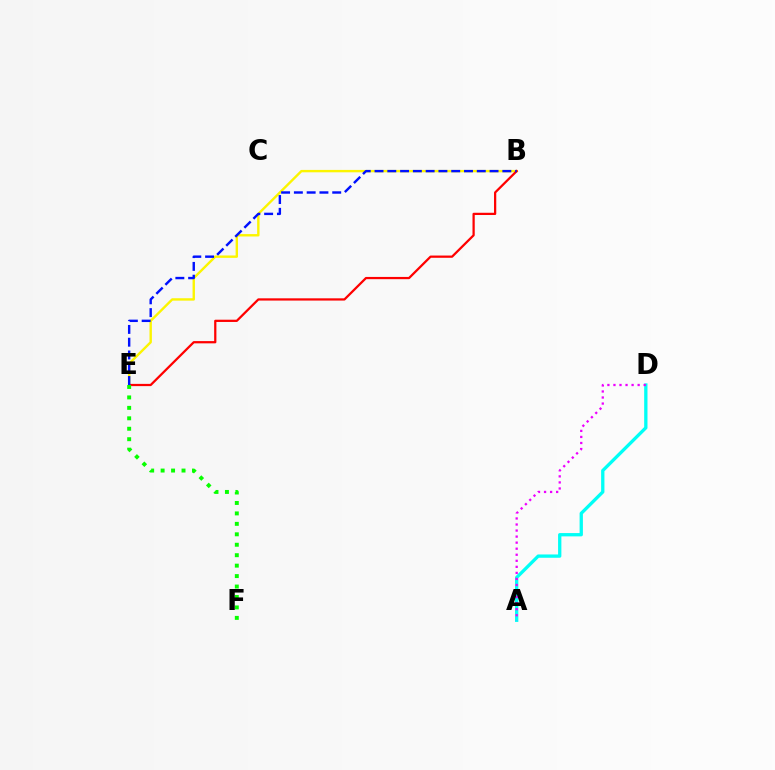{('A', 'D'): [{'color': '#00fff6', 'line_style': 'solid', 'thickness': 2.38}, {'color': '#ee00ff', 'line_style': 'dotted', 'thickness': 1.64}], ('B', 'E'): [{'color': '#fcf500', 'line_style': 'solid', 'thickness': 1.72}, {'color': '#ff0000', 'line_style': 'solid', 'thickness': 1.62}, {'color': '#0010ff', 'line_style': 'dashed', 'thickness': 1.74}], ('E', 'F'): [{'color': '#08ff00', 'line_style': 'dotted', 'thickness': 2.84}]}